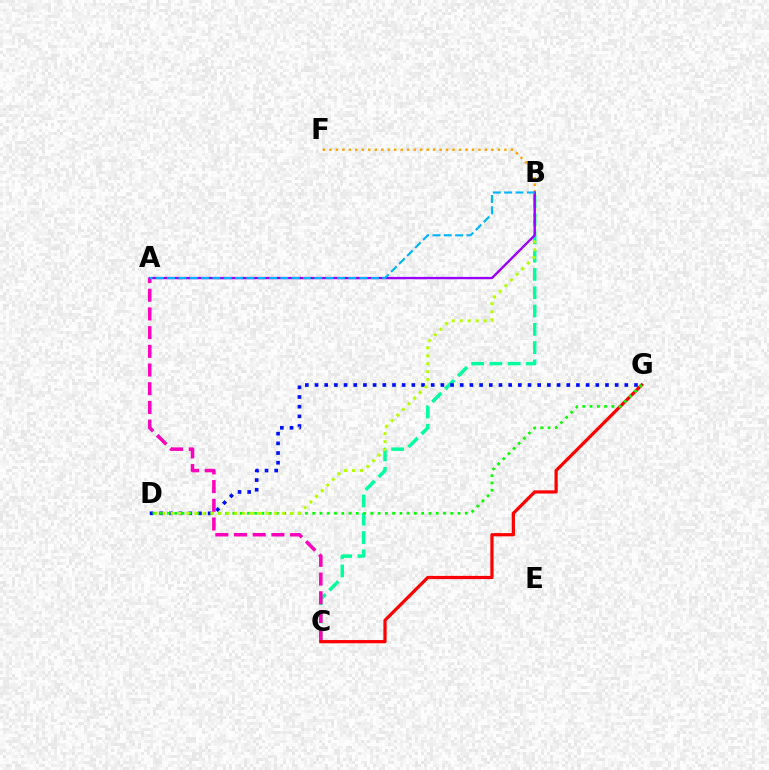{('B', 'C'): [{'color': '#00ff9d', 'line_style': 'dashed', 'thickness': 2.48}], ('D', 'G'): [{'color': '#0010ff', 'line_style': 'dotted', 'thickness': 2.63}, {'color': '#08ff00', 'line_style': 'dotted', 'thickness': 1.97}], ('A', 'C'): [{'color': '#ff00bd', 'line_style': 'dashed', 'thickness': 2.54}], ('C', 'G'): [{'color': '#ff0000', 'line_style': 'solid', 'thickness': 2.32}], ('B', 'F'): [{'color': '#ffa500', 'line_style': 'dotted', 'thickness': 1.76}], ('B', 'D'): [{'color': '#b3ff00', 'line_style': 'dotted', 'thickness': 2.17}], ('A', 'B'): [{'color': '#9b00ff', 'line_style': 'solid', 'thickness': 1.69}, {'color': '#00b5ff', 'line_style': 'dashed', 'thickness': 1.54}]}